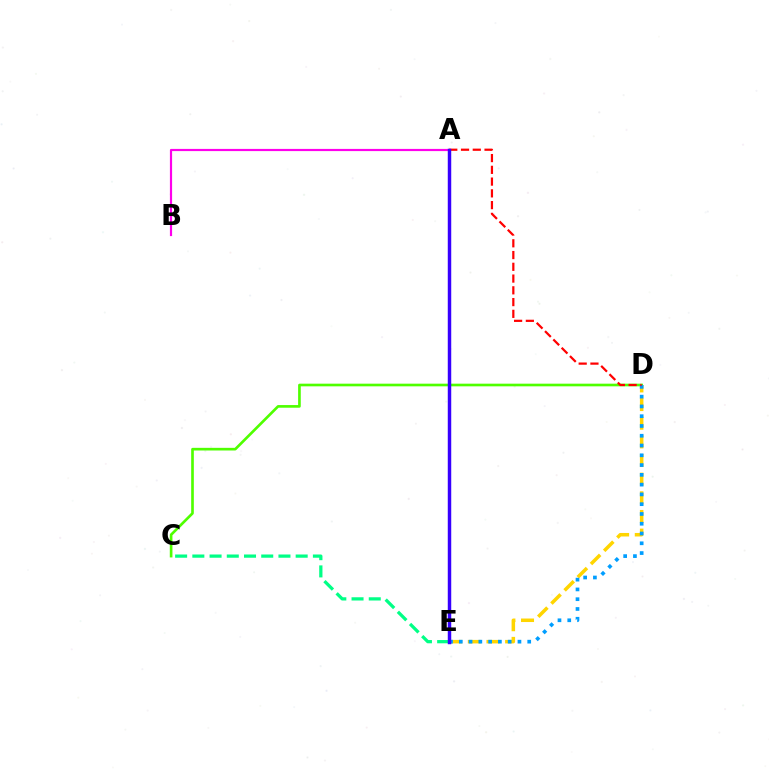{('C', 'D'): [{'color': '#4fff00', 'line_style': 'solid', 'thickness': 1.92}], ('D', 'E'): [{'color': '#ffd500', 'line_style': 'dashed', 'thickness': 2.53}, {'color': '#009eff', 'line_style': 'dotted', 'thickness': 2.66}], ('A', 'B'): [{'color': '#ff00ed', 'line_style': 'solid', 'thickness': 1.57}], ('A', 'D'): [{'color': '#ff0000', 'line_style': 'dashed', 'thickness': 1.6}], ('C', 'E'): [{'color': '#00ff86', 'line_style': 'dashed', 'thickness': 2.34}], ('A', 'E'): [{'color': '#3700ff', 'line_style': 'solid', 'thickness': 2.49}]}